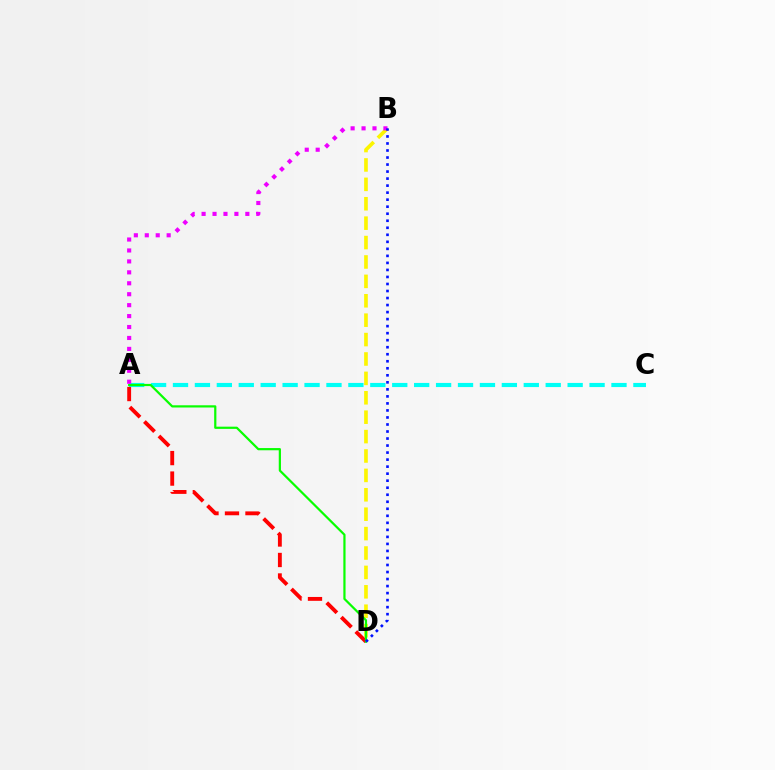{('B', 'D'): [{'color': '#fcf500', 'line_style': 'dashed', 'thickness': 2.64}, {'color': '#0010ff', 'line_style': 'dotted', 'thickness': 1.91}], ('A', 'C'): [{'color': '#00fff6', 'line_style': 'dashed', 'thickness': 2.98}], ('A', 'D'): [{'color': '#ff0000', 'line_style': 'dashed', 'thickness': 2.78}, {'color': '#08ff00', 'line_style': 'solid', 'thickness': 1.59}], ('A', 'B'): [{'color': '#ee00ff', 'line_style': 'dotted', 'thickness': 2.97}]}